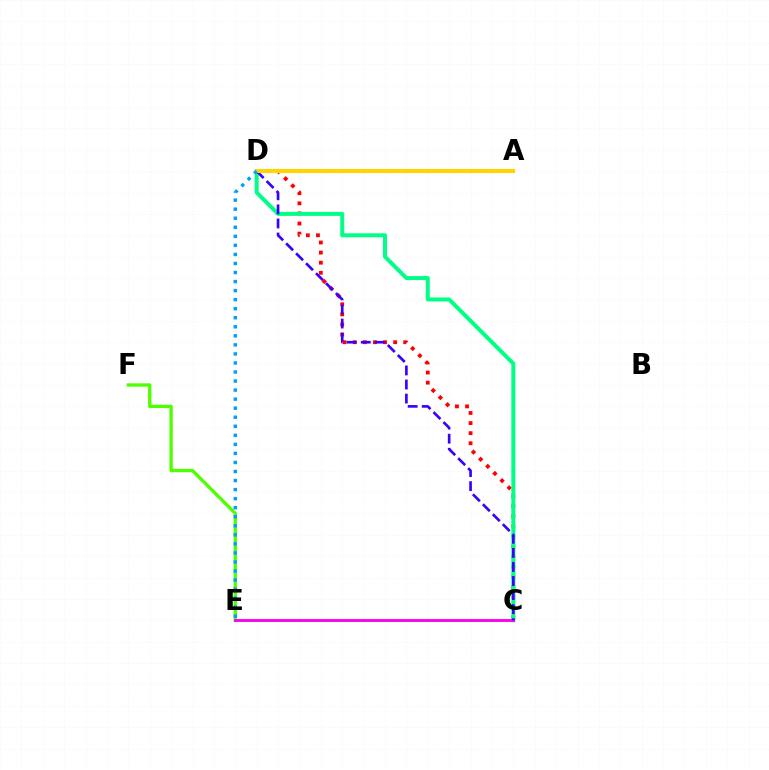{('E', 'F'): [{'color': '#4fff00', 'line_style': 'solid', 'thickness': 2.4}], ('C', 'D'): [{'color': '#ff0000', 'line_style': 'dotted', 'thickness': 2.74}, {'color': '#00ff86', 'line_style': 'solid', 'thickness': 2.87}, {'color': '#3700ff', 'line_style': 'dashed', 'thickness': 1.91}], ('C', 'E'): [{'color': '#ff00ed', 'line_style': 'solid', 'thickness': 2.07}], ('A', 'D'): [{'color': '#ffd500', 'line_style': 'solid', 'thickness': 2.93}], ('D', 'E'): [{'color': '#009eff', 'line_style': 'dotted', 'thickness': 2.46}]}